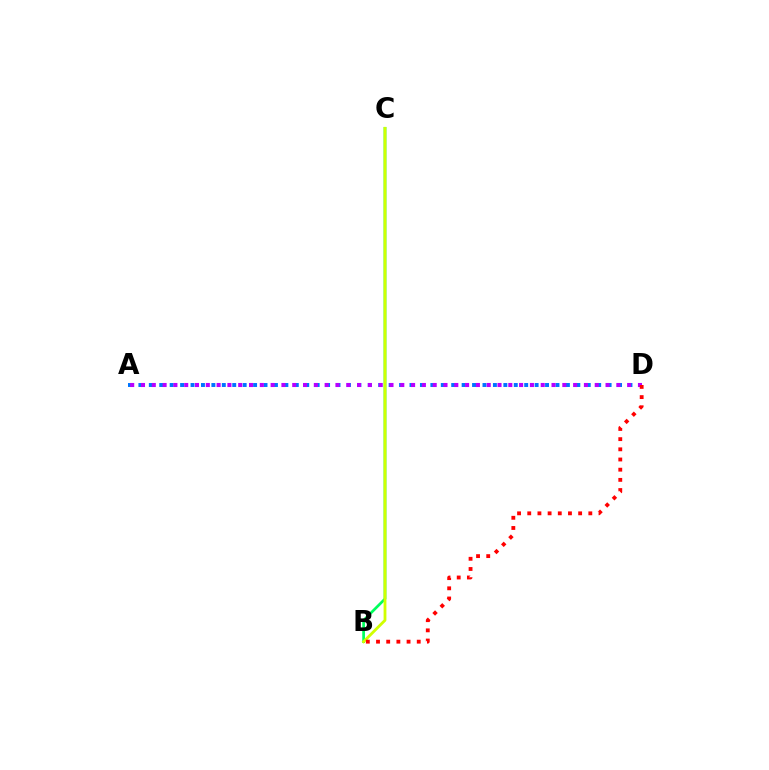{('A', 'D'): [{'color': '#0074ff', 'line_style': 'dotted', 'thickness': 2.83}, {'color': '#b900ff', 'line_style': 'dotted', 'thickness': 2.94}], ('B', 'C'): [{'color': '#00ff5c', 'line_style': 'solid', 'thickness': 1.95}, {'color': '#d1ff00', 'line_style': 'solid', 'thickness': 2.03}], ('B', 'D'): [{'color': '#ff0000', 'line_style': 'dotted', 'thickness': 2.77}]}